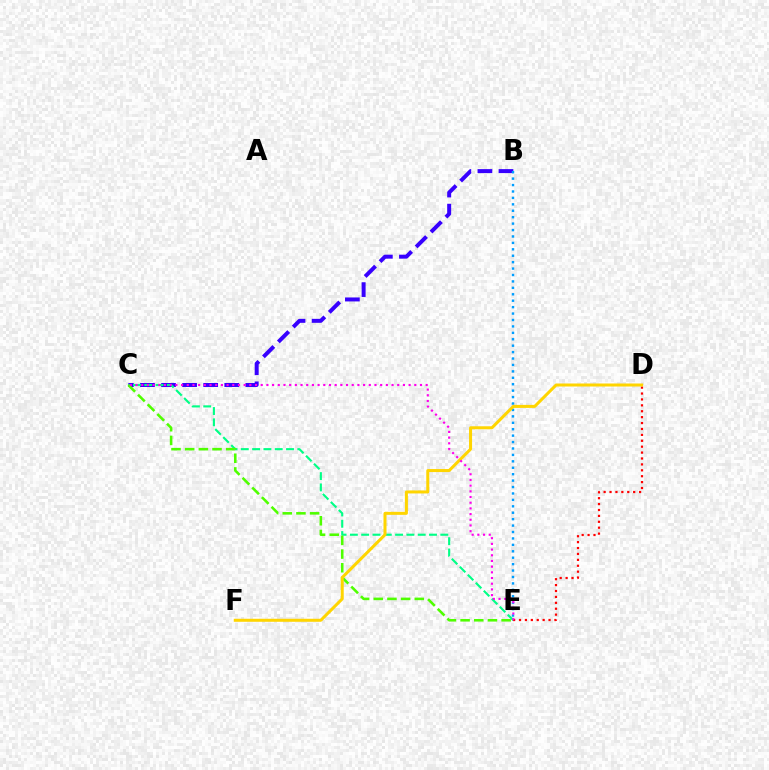{('B', 'C'): [{'color': '#3700ff', 'line_style': 'dashed', 'thickness': 2.86}], ('C', 'E'): [{'color': '#00ff86', 'line_style': 'dashed', 'thickness': 1.54}, {'color': '#4fff00', 'line_style': 'dashed', 'thickness': 1.86}, {'color': '#ff00ed', 'line_style': 'dotted', 'thickness': 1.55}], ('B', 'E'): [{'color': '#009eff', 'line_style': 'dotted', 'thickness': 1.75}], ('D', 'E'): [{'color': '#ff0000', 'line_style': 'dotted', 'thickness': 1.6}], ('D', 'F'): [{'color': '#ffd500', 'line_style': 'solid', 'thickness': 2.17}]}